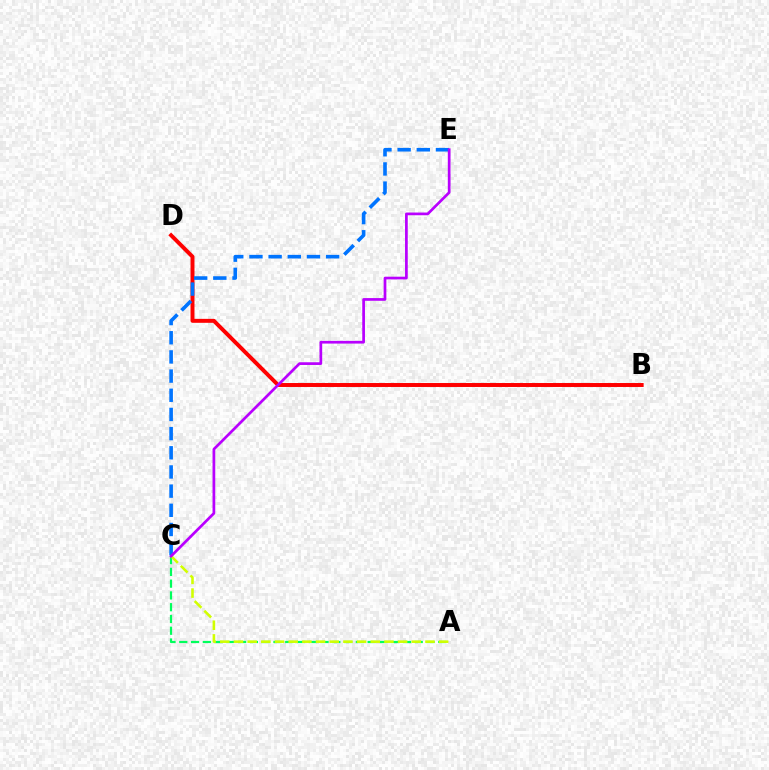{('A', 'C'): [{'color': '#00ff5c', 'line_style': 'dashed', 'thickness': 1.6}, {'color': '#d1ff00', 'line_style': 'dashed', 'thickness': 1.86}], ('B', 'D'): [{'color': '#ff0000', 'line_style': 'solid', 'thickness': 2.84}], ('C', 'E'): [{'color': '#0074ff', 'line_style': 'dashed', 'thickness': 2.6}, {'color': '#b900ff', 'line_style': 'solid', 'thickness': 1.95}]}